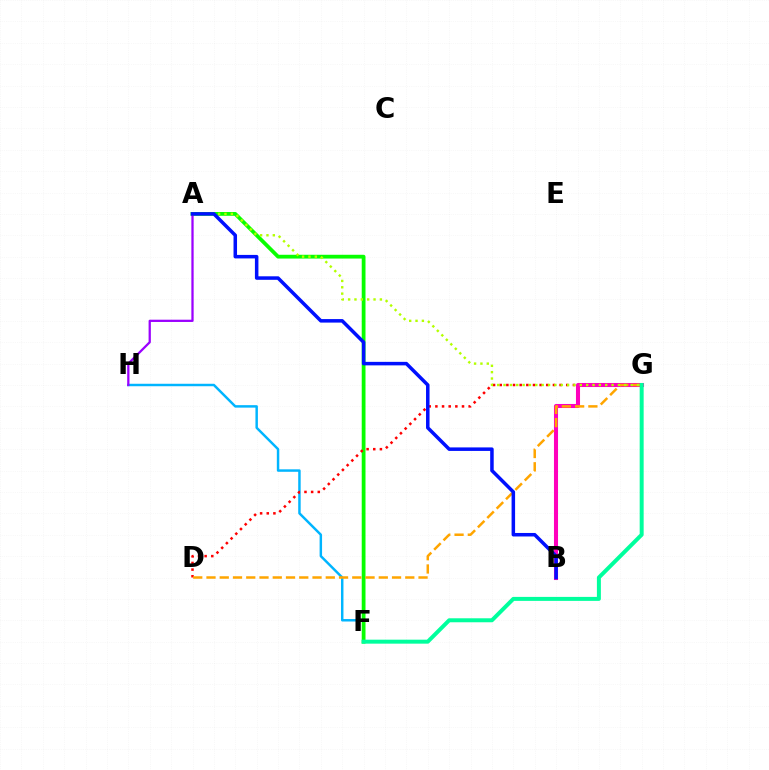{('F', 'H'): [{'color': '#00b5ff', 'line_style': 'solid', 'thickness': 1.77}], ('A', 'F'): [{'color': '#08ff00', 'line_style': 'solid', 'thickness': 2.72}], ('D', 'G'): [{'color': '#ff0000', 'line_style': 'dotted', 'thickness': 1.81}, {'color': '#ffa500', 'line_style': 'dashed', 'thickness': 1.8}], ('A', 'H'): [{'color': '#9b00ff', 'line_style': 'solid', 'thickness': 1.63}], ('B', 'G'): [{'color': '#ff00bd', 'line_style': 'solid', 'thickness': 2.92}], ('A', 'G'): [{'color': '#b3ff00', 'line_style': 'dotted', 'thickness': 1.73}], ('A', 'B'): [{'color': '#0010ff', 'line_style': 'solid', 'thickness': 2.53}], ('F', 'G'): [{'color': '#00ff9d', 'line_style': 'solid', 'thickness': 2.87}]}